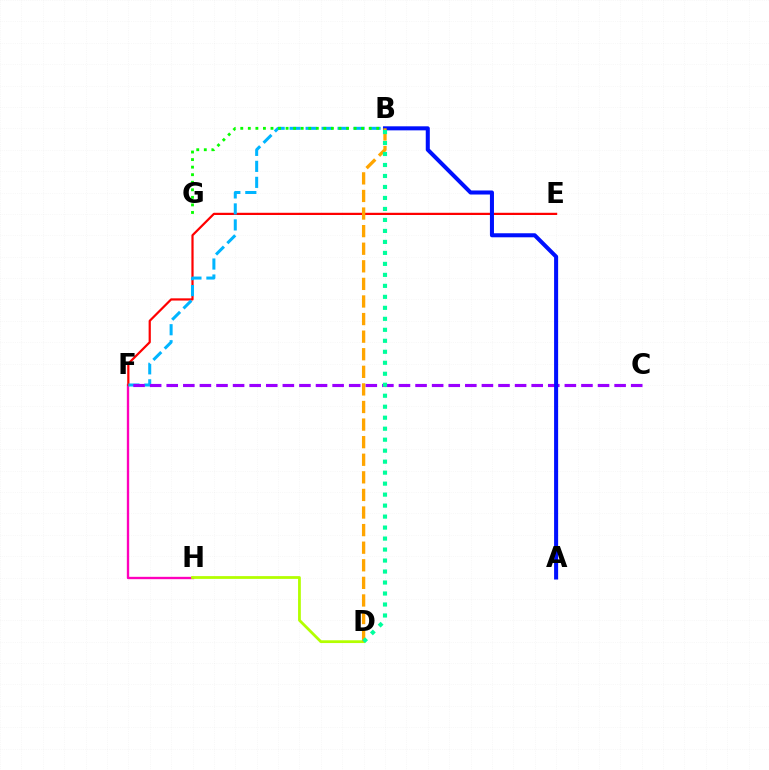{('F', 'H'): [{'color': '#ff00bd', 'line_style': 'solid', 'thickness': 1.69}], ('E', 'F'): [{'color': '#ff0000', 'line_style': 'solid', 'thickness': 1.59}], ('D', 'H'): [{'color': '#b3ff00', 'line_style': 'solid', 'thickness': 2.0}], ('B', 'F'): [{'color': '#00b5ff', 'line_style': 'dashed', 'thickness': 2.17}], ('B', 'G'): [{'color': '#08ff00', 'line_style': 'dotted', 'thickness': 2.05}], ('C', 'F'): [{'color': '#9b00ff', 'line_style': 'dashed', 'thickness': 2.25}], ('A', 'B'): [{'color': '#0010ff', 'line_style': 'solid', 'thickness': 2.91}], ('B', 'D'): [{'color': '#ffa500', 'line_style': 'dashed', 'thickness': 2.39}, {'color': '#00ff9d', 'line_style': 'dotted', 'thickness': 2.99}]}